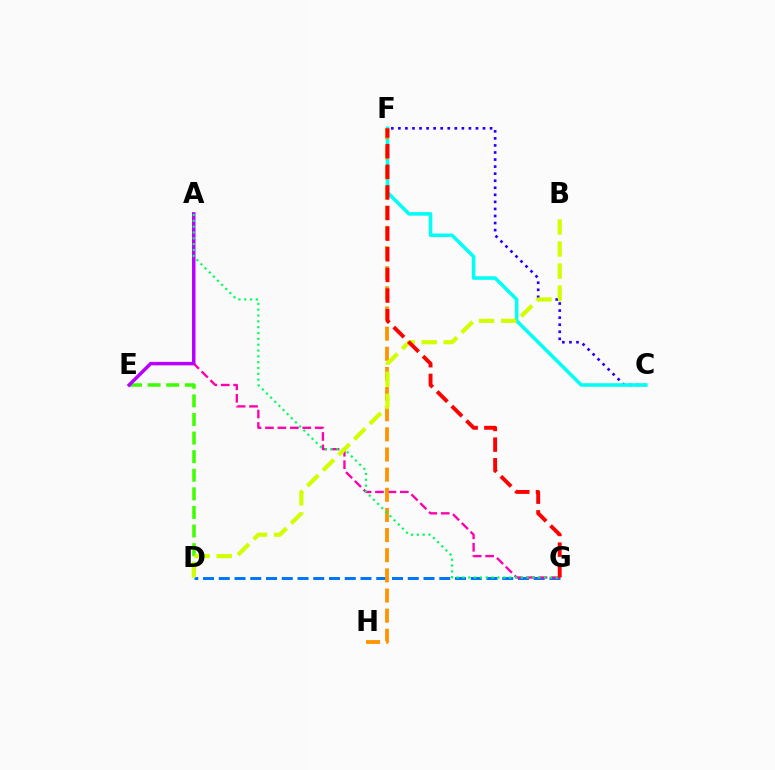{('D', 'E'): [{'color': '#3dff00', 'line_style': 'dashed', 'thickness': 2.53}], ('C', 'F'): [{'color': '#2500ff', 'line_style': 'dotted', 'thickness': 1.92}, {'color': '#00fff6', 'line_style': 'solid', 'thickness': 2.56}], ('D', 'G'): [{'color': '#0074ff', 'line_style': 'dashed', 'thickness': 2.14}], ('A', 'G'): [{'color': '#ff00ac', 'line_style': 'dashed', 'thickness': 1.69}, {'color': '#00ff5c', 'line_style': 'dotted', 'thickness': 1.58}], ('F', 'H'): [{'color': '#ff9400', 'line_style': 'dashed', 'thickness': 2.74}], ('A', 'E'): [{'color': '#b900ff', 'line_style': 'solid', 'thickness': 2.5}], ('B', 'D'): [{'color': '#d1ff00', 'line_style': 'dashed', 'thickness': 3.0}], ('F', 'G'): [{'color': '#ff0000', 'line_style': 'dashed', 'thickness': 2.8}]}